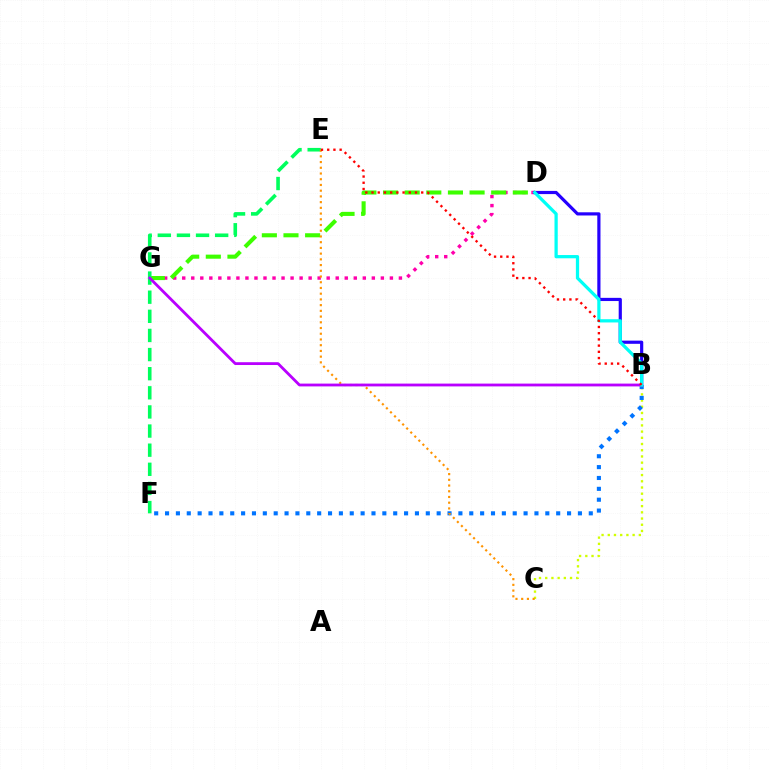{('D', 'G'): [{'color': '#ff00ac', 'line_style': 'dotted', 'thickness': 2.45}, {'color': '#3dff00', 'line_style': 'dashed', 'thickness': 2.94}], ('B', 'C'): [{'color': '#d1ff00', 'line_style': 'dotted', 'thickness': 1.69}], ('B', 'D'): [{'color': '#2500ff', 'line_style': 'solid', 'thickness': 2.29}, {'color': '#00fff6', 'line_style': 'solid', 'thickness': 2.34}], ('E', 'F'): [{'color': '#00ff5c', 'line_style': 'dashed', 'thickness': 2.6}], ('B', 'F'): [{'color': '#0074ff', 'line_style': 'dotted', 'thickness': 2.95}], ('C', 'E'): [{'color': '#ff9400', 'line_style': 'dotted', 'thickness': 1.55}], ('B', 'G'): [{'color': '#b900ff', 'line_style': 'solid', 'thickness': 2.02}], ('B', 'E'): [{'color': '#ff0000', 'line_style': 'dotted', 'thickness': 1.69}]}